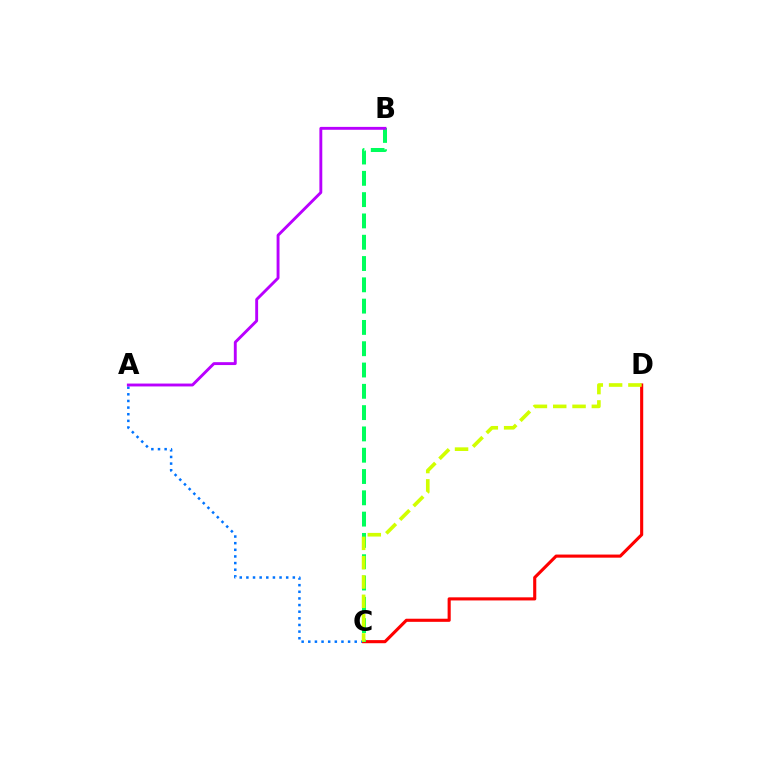{('A', 'C'): [{'color': '#0074ff', 'line_style': 'dotted', 'thickness': 1.8}], ('C', 'D'): [{'color': '#ff0000', 'line_style': 'solid', 'thickness': 2.24}, {'color': '#d1ff00', 'line_style': 'dashed', 'thickness': 2.62}], ('B', 'C'): [{'color': '#00ff5c', 'line_style': 'dashed', 'thickness': 2.89}], ('A', 'B'): [{'color': '#b900ff', 'line_style': 'solid', 'thickness': 2.08}]}